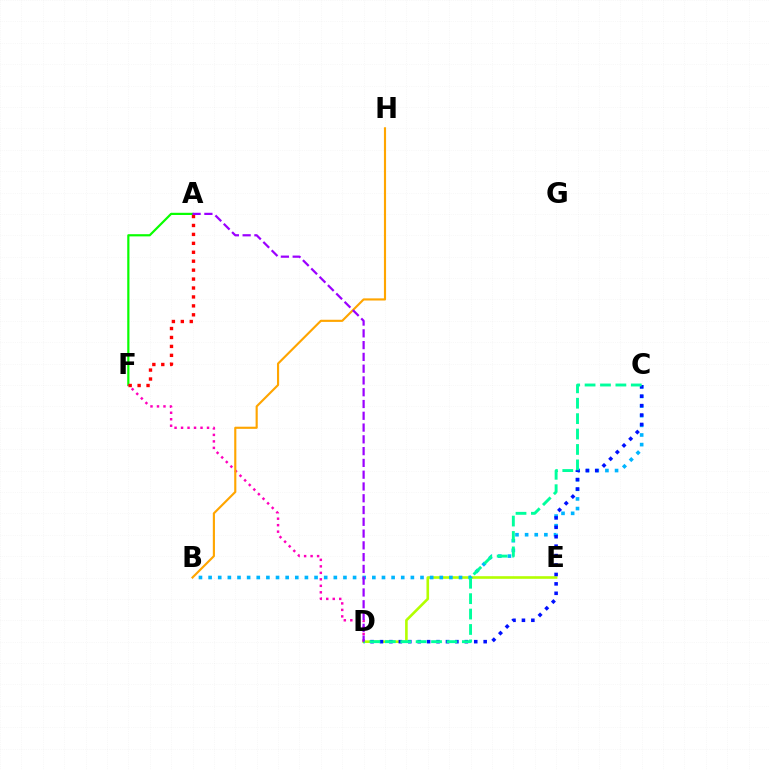{('A', 'F'): [{'color': '#08ff00', 'line_style': 'solid', 'thickness': 1.58}, {'color': '#ff0000', 'line_style': 'dotted', 'thickness': 2.43}], ('D', 'E'): [{'color': '#b3ff00', 'line_style': 'solid', 'thickness': 1.88}], ('B', 'C'): [{'color': '#00b5ff', 'line_style': 'dotted', 'thickness': 2.62}], ('C', 'D'): [{'color': '#0010ff', 'line_style': 'dotted', 'thickness': 2.56}, {'color': '#00ff9d', 'line_style': 'dashed', 'thickness': 2.09}], ('D', 'F'): [{'color': '#ff00bd', 'line_style': 'dotted', 'thickness': 1.76}], ('B', 'H'): [{'color': '#ffa500', 'line_style': 'solid', 'thickness': 1.54}], ('A', 'D'): [{'color': '#9b00ff', 'line_style': 'dashed', 'thickness': 1.6}]}